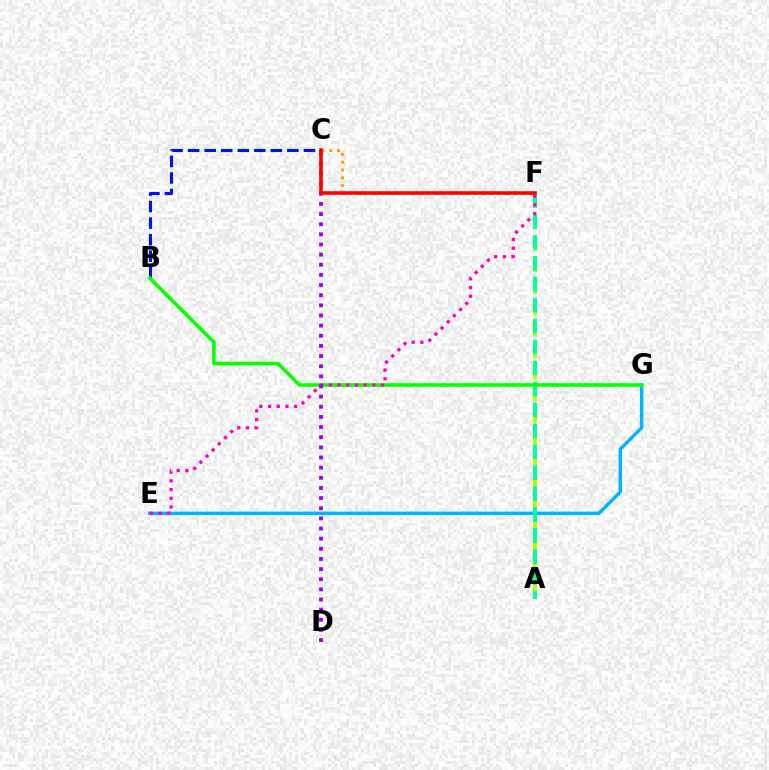{('A', 'F'): [{'color': '#b3ff00', 'line_style': 'dashed', 'thickness': 2.92}, {'color': '#00ff9d', 'line_style': 'dashed', 'thickness': 2.85}], ('E', 'G'): [{'color': '#00b5ff', 'line_style': 'solid', 'thickness': 2.46}], ('B', 'C'): [{'color': '#0010ff', 'line_style': 'dashed', 'thickness': 2.25}], ('B', 'G'): [{'color': '#08ff00', 'line_style': 'solid', 'thickness': 2.57}], ('E', 'F'): [{'color': '#ff00bd', 'line_style': 'dotted', 'thickness': 2.36}], ('C', 'D'): [{'color': '#9b00ff', 'line_style': 'dotted', 'thickness': 2.76}], ('C', 'F'): [{'color': '#ffa500', 'line_style': 'dotted', 'thickness': 2.12}, {'color': '#ff0000', 'line_style': 'solid', 'thickness': 2.58}]}